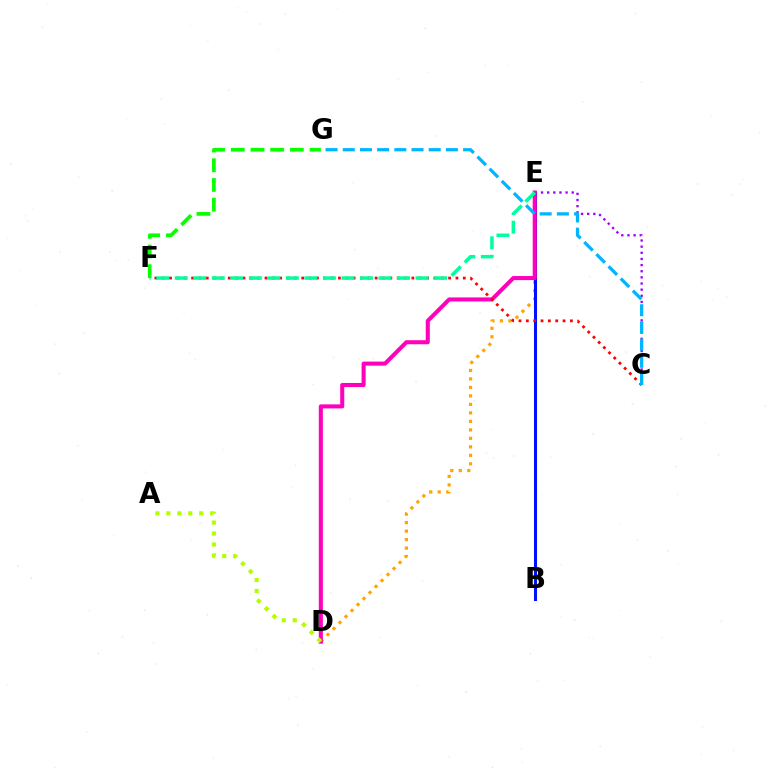{('C', 'E'): [{'color': '#9b00ff', 'line_style': 'dotted', 'thickness': 1.67}], ('D', 'E'): [{'color': '#ffa500', 'line_style': 'dotted', 'thickness': 2.31}, {'color': '#ff00bd', 'line_style': 'solid', 'thickness': 2.92}], ('B', 'E'): [{'color': '#0010ff', 'line_style': 'solid', 'thickness': 2.2}], ('F', 'G'): [{'color': '#08ff00', 'line_style': 'dashed', 'thickness': 2.68}], ('C', 'F'): [{'color': '#ff0000', 'line_style': 'dotted', 'thickness': 2.0}], ('C', 'G'): [{'color': '#00b5ff', 'line_style': 'dashed', 'thickness': 2.34}], ('A', 'D'): [{'color': '#b3ff00', 'line_style': 'dotted', 'thickness': 2.98}], ('E', 'F'): [{'color': '#00ff9d', 'line_style': 'dashed', 'thickness': 2.52}]}